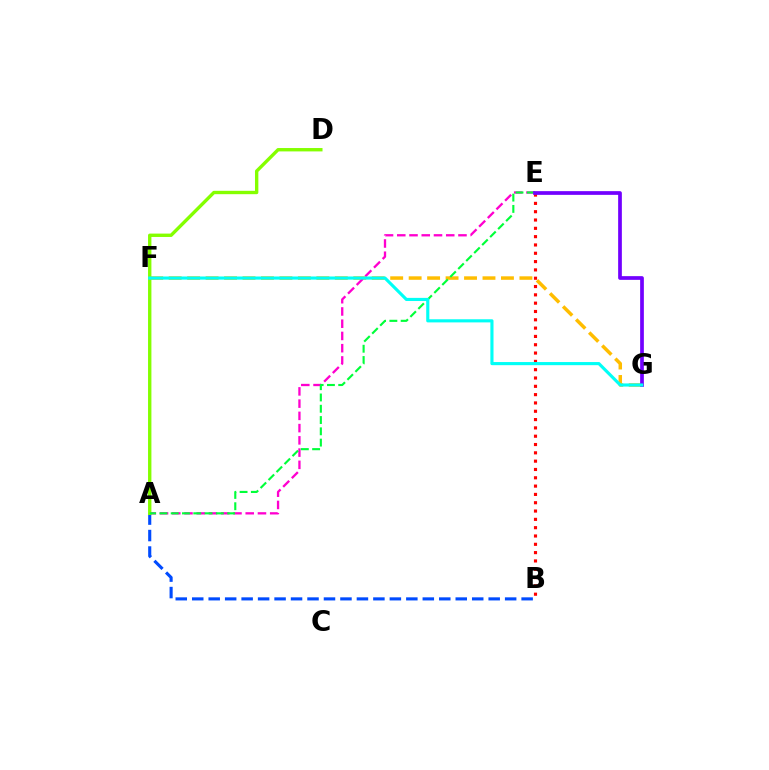{('A', 'B'): [{'color': '#004bff', 'line_style': 'dashed', 'thickness': 2.24}], ('F', 'G'): [{'color': '#ffbd00', 'line_style': 'dashed', 'thickness': 2.51}, {'color': '#00fff6', 'line_style': 'solid', 'thickness': 2.25}], ('A', 'E'): [{'color': '#ff00cf', 'line_style': 'dashed', 'thickness': 1.66}, {'color': '#00ff39', 'line_style': 'dashed', 'thickness': 1.53}], ('A', 'D'): [{'color': '#84ff00', 'line_style': 'solid', 'thickness': 2.43}], ('B', 'E'): [{'color': '#ff0000', 'line_style': 'dotted', 'thickness': 2.26}], ('E', 'G'): [{'color': '#7200ff', 'line_style': 'solid', 'thickness': 2.67}]}